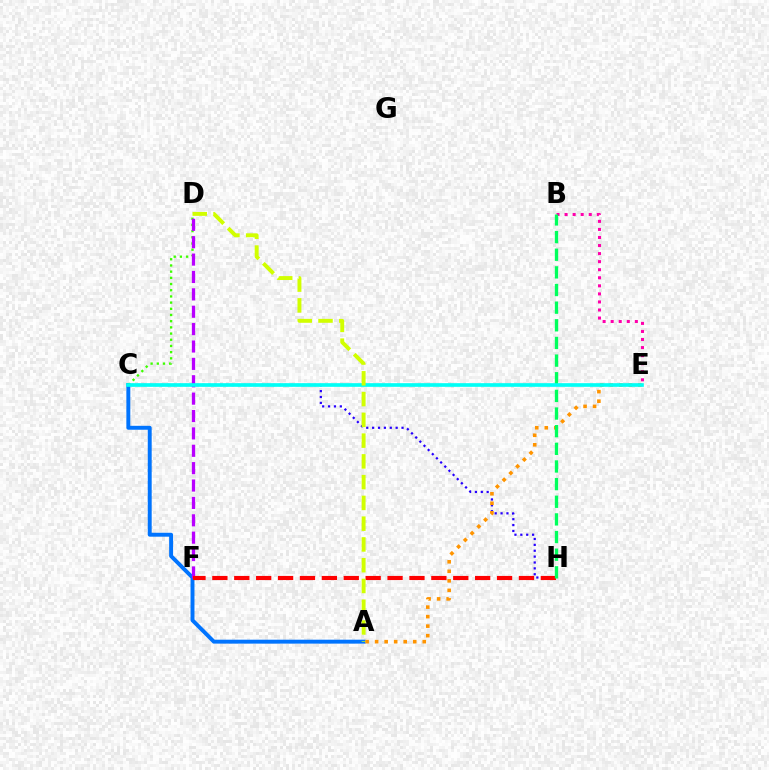{('A', 'C'): [{'color': '#0074ff', 'line_style': 'solid', 'thickness': 2.83}], ('C', 'H'): [{'color': '#2500ff', 'line_style': 'dotted', 'thickness': 1.6}], ('C', 'D'): [{'color': '#3dff00', 'line_style': 'dotted', 'thickness': 1.68}], ('B', 'E'): [{'color': '#ff00ac', 'line_style': 'dotted', 'thickness': 2.19}], ('D', 'F'): [{'color': '#b900ff', 'line_style': 'dashed', 'thickness': 2.36}], ('A', 'E'): [{'color': '#ff9400', 'line_style': 'dotted', 'thickness': 2.59}], ('F', 'H'): [{'color': '#ff0000', 'line_style': 'dashed', 'thickness': 2.97}], ('B', 'H'): [{'color': '#00ff5c', 'line_style': 'dashed', 'thickness': 2.4}], ('C', 'E'): [{'color': '#00fff6', 'line_style': 'solid', 'thickness': 2.63}], ('A', 'D'): [{'color': '#d1ff00', 'line_style': 'dashed', 'thickness': 2.82}]}